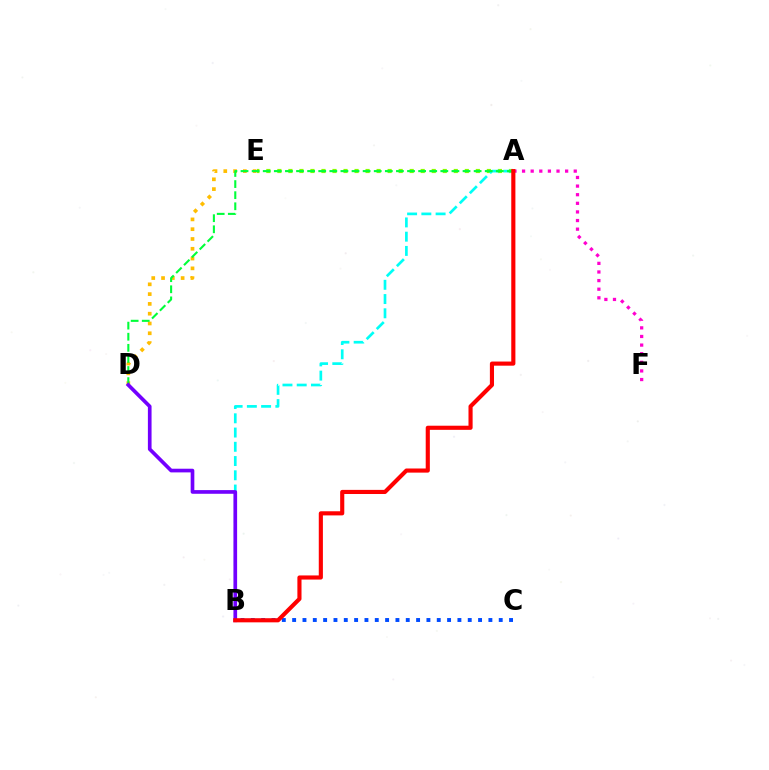{('D', 'E'): [{'color': '#ffbd00', 'line_style': 'dotted', 'thickness': 2.66}], ('A', 'E'): [{'color': '#84ff00', 'line_style': 'dotted', 'thickness': 3.0}], ('A', 'F'): [{'color': '#ff00cf', 'line_style': 'dotted', 'thickness': 2.34}], ('A', 'B'): [{'color': '#00fff6', 'line_style': 'dashed', 'thickness': 1.94}, {'color': '#ff0000', 'line_style': 'solid', 'thickness': 2.97}], ('A', 'D'): [{'color': '#00ff39', 'line_style': 'dashed', 'thickness': 1.51}], ('B', 'C'): [{'color': '#004bff', 'line_style': 'dotted', 'thickness': 2.81}], ('B', 'D'): [{'color': '#7200ff', 'line_style': 'solid', 'thickness': 2.65}]}